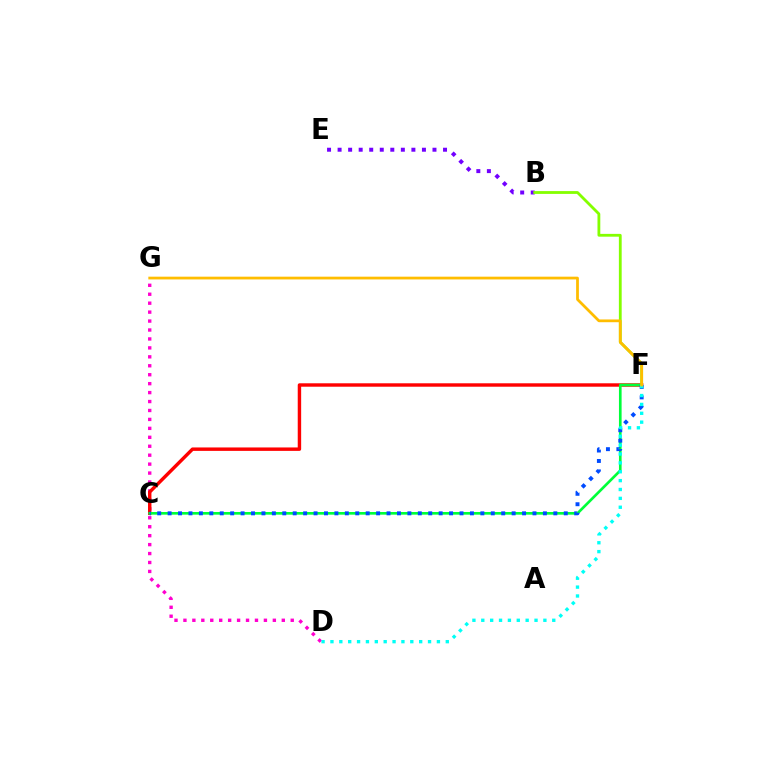{('D', 'G'): [{'color': '#ff00cf', 'line_style': 'dotted', 'thickness': 2.43}], ('B', 'E'): [{'color': '#7200ff', 'line_style': 'dotted', 'thickness': 2.86}], ('C', 'F'): [{'color': '#ff0000', 'line_style': 'solid', 'thickness': 2.47}, {'color': '#00ff39', 'line_style': 'solid', 'thickness': 1.91}, {'color': '#004bff', 'line_style': 'dotted', 'thickness': 2.83}], ('B', 'F'): [{'color': '#84ff00', 'line_style': 'solid', 'thickness': 2.02}], ('D', 'F'): [{'color': '#00fff6', 'line_style': 'dotted', 'thickness': 2.41}], ('F', 'G'): [{'color': '#ffbd00', 'line_style': 'solid', 'thickness': 1.98}]}